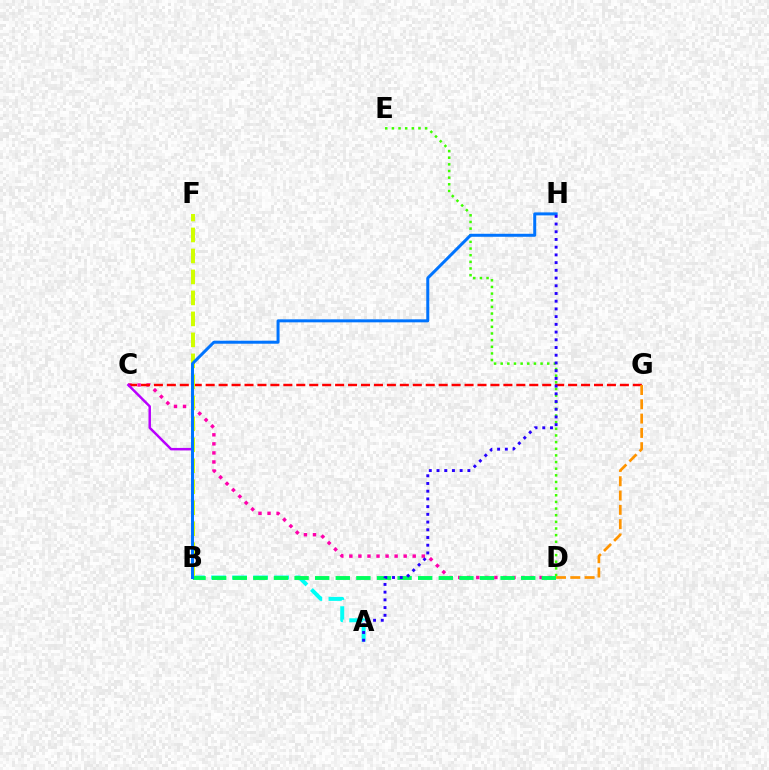{('C', 'D'): [{'color': '#ff00ac', 'line_style': 'dotted', 'thickness': 2.46}], ('C', 'G'): [{'color': '#ff0000', 'line_style': 'dashed', 'thickness': 1.76}], ('A', 'B'): [{'color': '#00fff6', 'line_style': 'dashed', 'thickness': 2.86}], ('D', 'E'): [{'color': '#3dff00', 'line_style': 'dotted', 'thickness': 1.81}], ('B', 'F'): [{'color': '#d1ff00', 'line_style': 'dashed', 'thickness': 2.85}], ('B', 'C'): [{'color': '#b900ff', 'line_style': 'solid', 'thickness': 1.78}], ('B', 'D'): [{'color': '#00ff5c', 'line_style': 'dashed', 'thickness': 2.8}], ('D', 'G'): [{'color': '#ff9400', 'line_style': 'dashed', 'thickness': 1.94}], ('B', 'H'): [{'color': '#0074ff', 'line_style': 'solid', 'thickness': 2.16}], ('A', 'H'): [{'color': '#2500ff', 'line_style': 'dotted', 'thickness': 2.1}]}